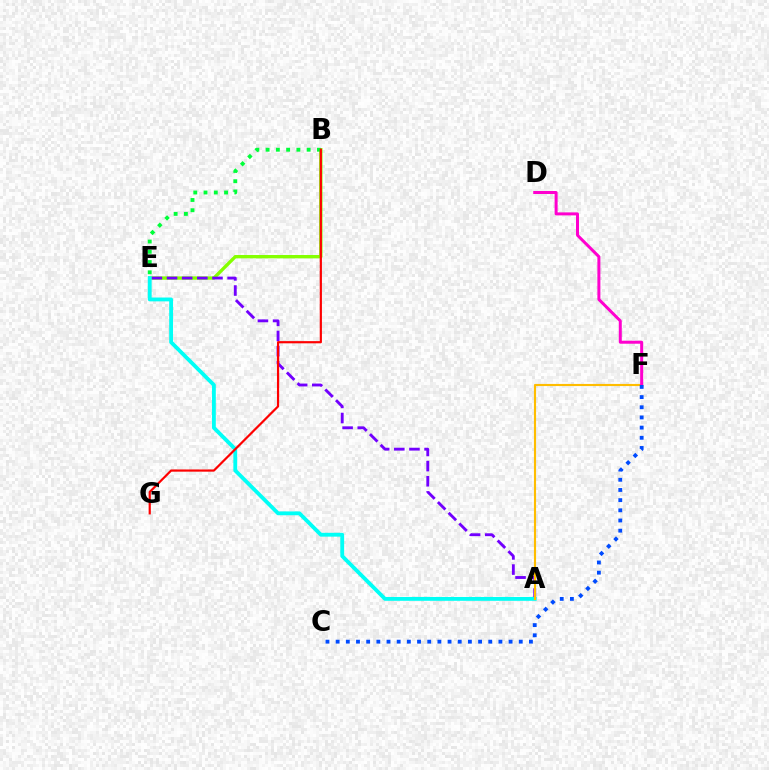{('B', 'E'): [{'color': '#84ff00', 'line_style': 'solid', 'thickness': 2.41}, {'color': '#00ff39', 'line_style': 'dotted', 'thickness': 2.79}], ('A', 'E'): [{'color': '#7200ff', 'line_style': 'dashed', 'thickness': 2.06}, {'color': '#00fff6', 'line_style': 'solid', 'thickness': 2.76}], ('A', 'F'): [{'color': '#ffbd00', 'line_style': 'solid', 'thickness': 1.54}], ('D', 'F'): [{'color': '#ff00cf', 'line_style': 'solid', 'thickness': 2.16}], ('B', 'G'): [{'color': '#ff0000', 'line_style': 'solid', 'thickness': 1.58}], ('C', 'F'): [{'color': '#004bff', 'line_style': 'dotted', 'thickness': 2.76}]}